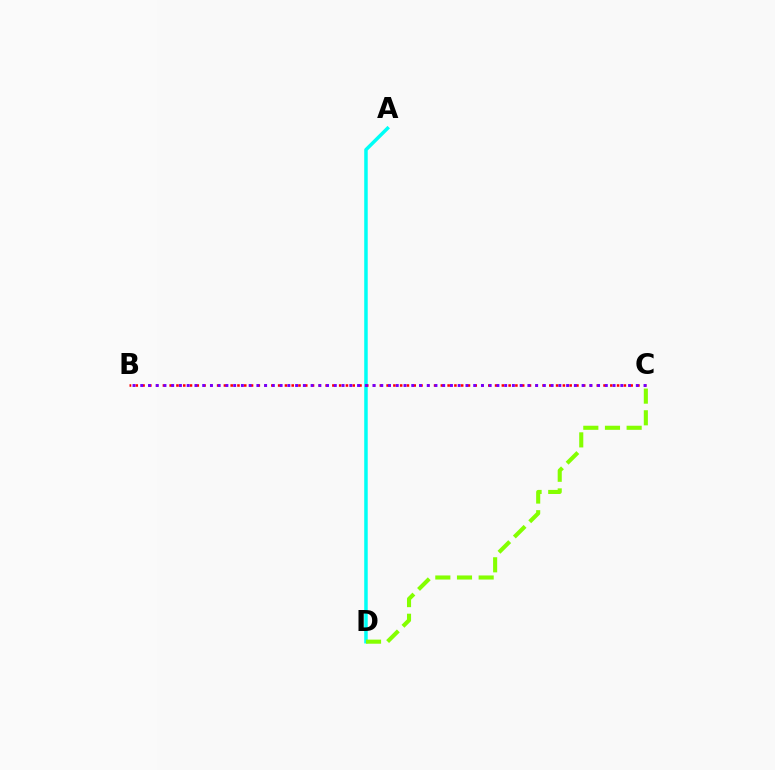{('A', 'D'): [{'color': '#00fff6', 'line_style': 'solid', 'thickness': 2.52}], ('C', 'D'): [{'color': '#84ff00', 'line_style': 'dashed', 'thickness': 2.94}], ('B', 'C'): [{'color': '#ff0000', 'line_style': 'dotted', 'thickness': 1.84}, {'color': '#7200ff', 'line_style': 'dotted', 'thickness': 2.1}]}